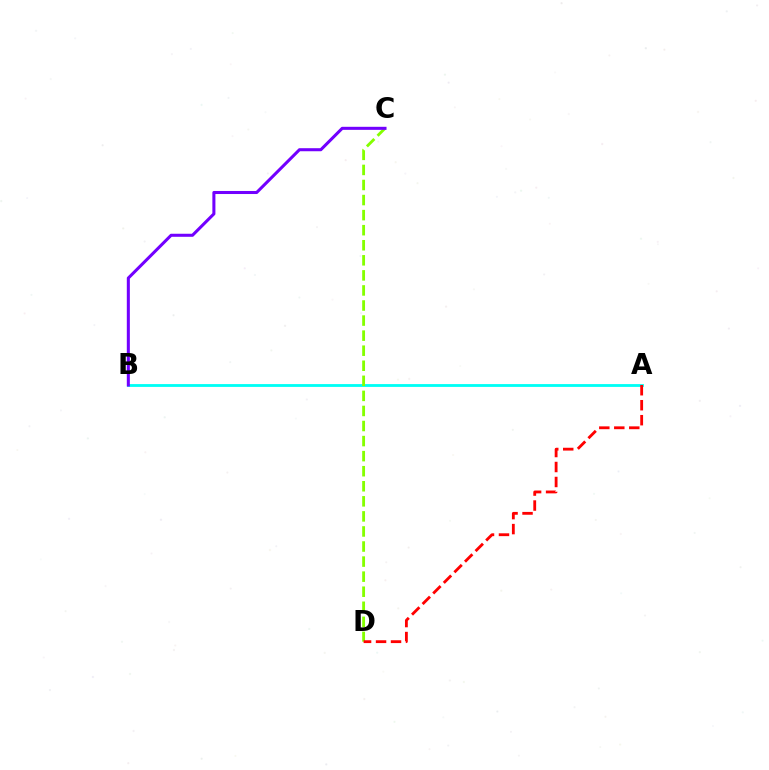{('A', 'B'): [{'color': '#00fff6', 'line_style': 'solid', 'thickness': 2.03}], ('C', 'D'): [{'color': '#84ff00', 'line_style': 'dashed', 'thickness': 2.05}], ('B', 'C'): [{'color': '#7200ff', 'line_style': 'solid', 'thickness': 2.19}], ('A', 'D'): [{'color': '#ff0000', 'line_style': 'dashed', 'thickness': 2.04}]}